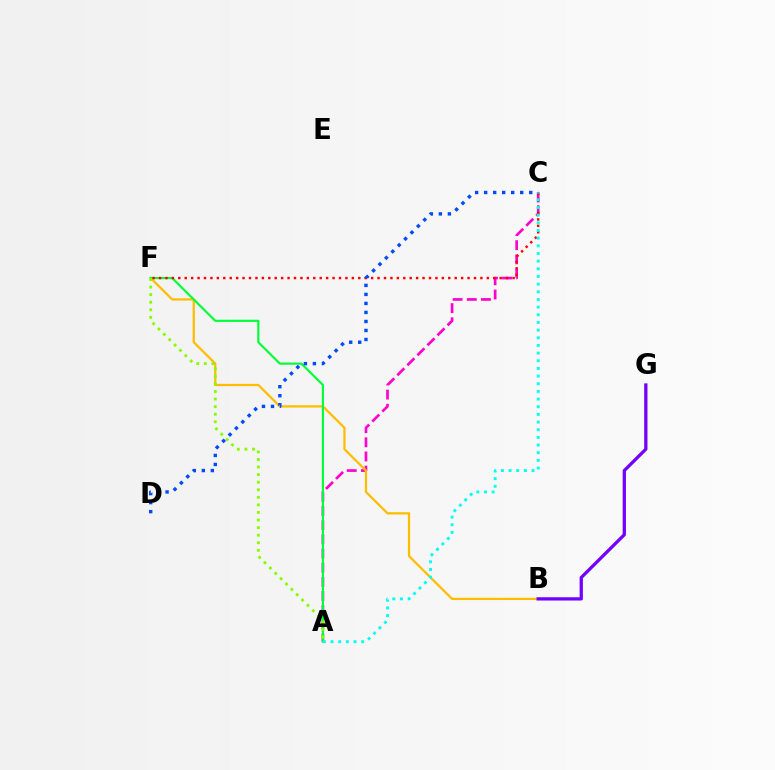{('A', 'C'): [{'color': '#ff00cf', 'line_style': 'dashed', 'thickness': 1.92}, {'color': '#00fff6', 'line_style': 'dotted', 'thickness': 2.08}], ('B', 'F'): [{'color': '#ffbd00', 'line_style': 'solid', 'thickness': 1.63}], ('B', 'G'): [{'color': '#7200ff', 'line_style': 'solid', 'thickness': 2.35}], ('A', 'F'): [{'color': '#00ff39', 'line_style': 'solid', 'thickness': 1.56}, {'color': '#84ff00', 'line_style': 'dotted', 'thickness': 2.06}], ('C', 'F'): [{'color': '#ff0000', 'line_style': 'dotted', 'thickness': 1.75}], ('C', 'D'): [{'color': '#004bff', 'line_style': 'dotted', 'thickness': 2.45}]}